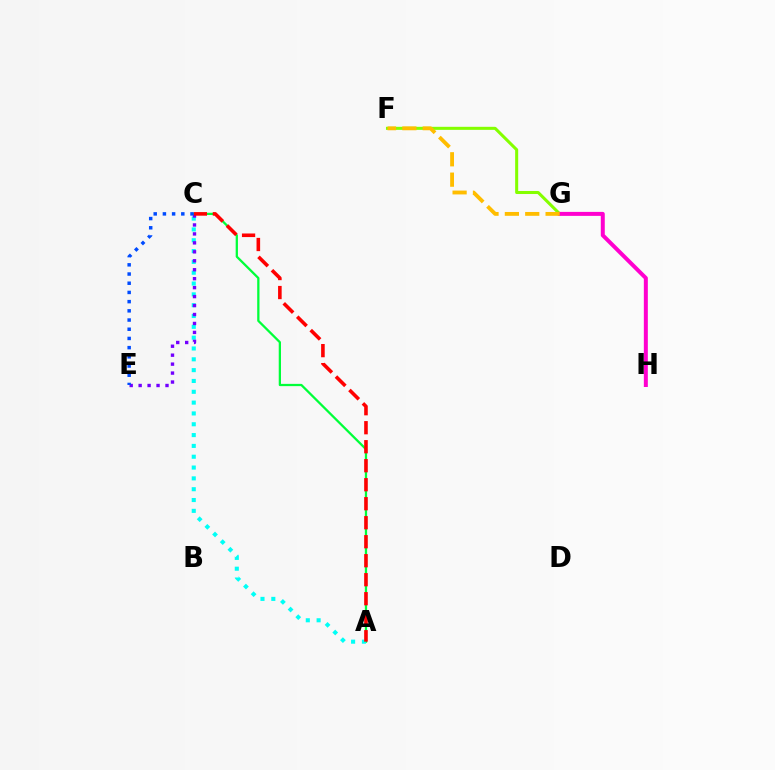{('F', 'G'): [{'color': '#84ff00', 'line_style': 'solid', 'thickness': 2.19}, {'color': '#ffbd00', 'line_style': 'dashed', 'thickness': 2.77}], ('A', 'C'): [{'color': '#00ff39', 'line_style': 'solid', 'thickness': 1.63}, {'color': '#00fff6', 'line_style': 'dotted', 'thickness': 2.94}, {'color': '#ff0000', 'line_style': 'dashed', 'thickness': 2.58}], ('G', 'H'): [{'color': '#ff00cf', 'line_style': 'solid', 'thickness': 2.87}], ('C', 'E'): [{'color': '#7200ff', 'line_style': 'dotted', 'thickness': 2.43}, {'color': '#004bff', 'line_style': 'dotted', 'thickness': 2.5}]}